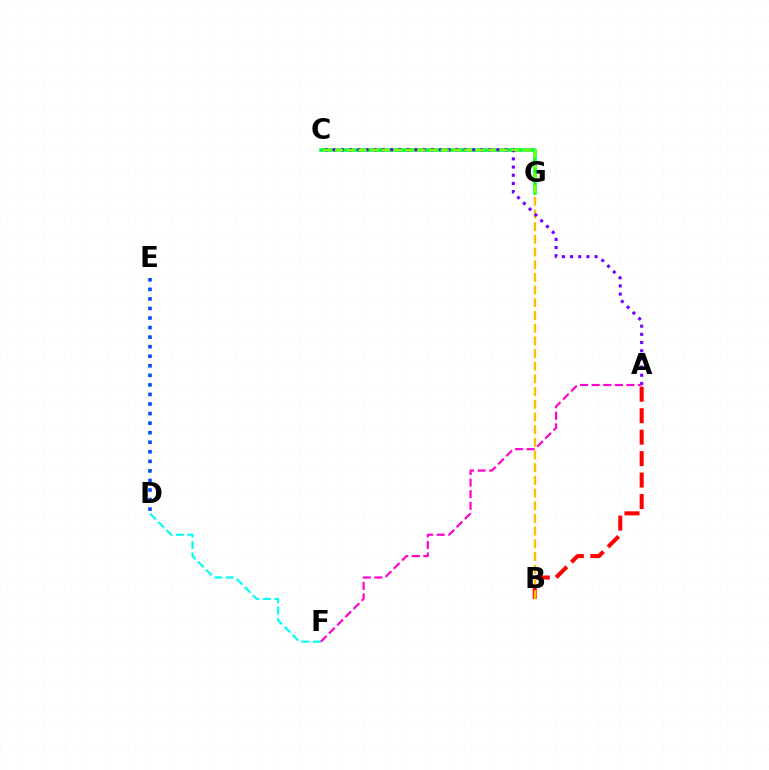{('A', 'B'): [{'color': '#ff0000', 'line_style': 'dashed', 'thickness': 2.92}], ('B', 'G'): [{'color': '#ffbd00', 'line_style': 'dashed', 'thickness': 1.72}], ('D', 'E'): [{'color': '#004bff', 'line_style': 'dotted', 'thickness': 2.6}], ('C', 'G'): [{'color': '#00ff39', 'line_style': 'solid', 'thickness': 2.57}, {'color': '#84ff00', 'line_style': 'dashed', 'thickness': 1.6}], ('D', 'F'): [{'color': '#00fff6', 'line_style': 'dashed', 'thickness': 1.56}], ('A', 'C'): [{'color': '#7200ff', 'line_style': 'dotted', 'thickness': 2.22}], ('A', 'F'): [{'color': '#ff00cf', 'line_style': 'dashed', 'thickness': 1.57}]}